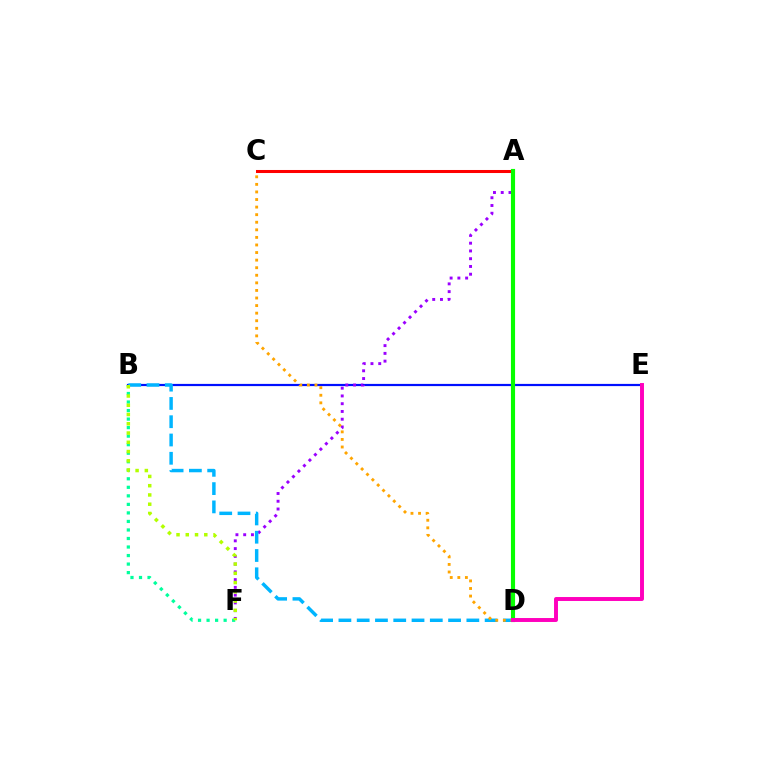{('B', 'E'): [{'color': '#0010ff', 'line_style': 'solid', 'thickness': 1.59}], ('A', 'F'): [{'color': '#9b00ff', 'line_style': 'dotted', 'thickness': 2.11}], ('B', 'F'): [{'color': '#00ff9d', 'line_style': 'dotted', 'thickness': 2.32}, {'color': '#b3ff00', 'line_style': 'dotted', 'thickness': 2.51}], ('A', 'C'): [{'color': '#ff0000', 'line_style': 'solid', 'thickness': 2.19}], ('B', 'D'): [{'color': '#00b5ff', 'line_style': 'dashed', 'thickness': 2.48}], ('C', 'D'): [{'color': '#ffa500', 'line_style': 'dotted', 'thickness': 2.06}], ('A', 'D'): [{'color': '#08ff00', 'line_style': 'solid', 'thickness': 2.98}], ('D', 'E'): [{'color': '#ff00bd', 'line_style': 'solid', 'thickness': 2.83}]}